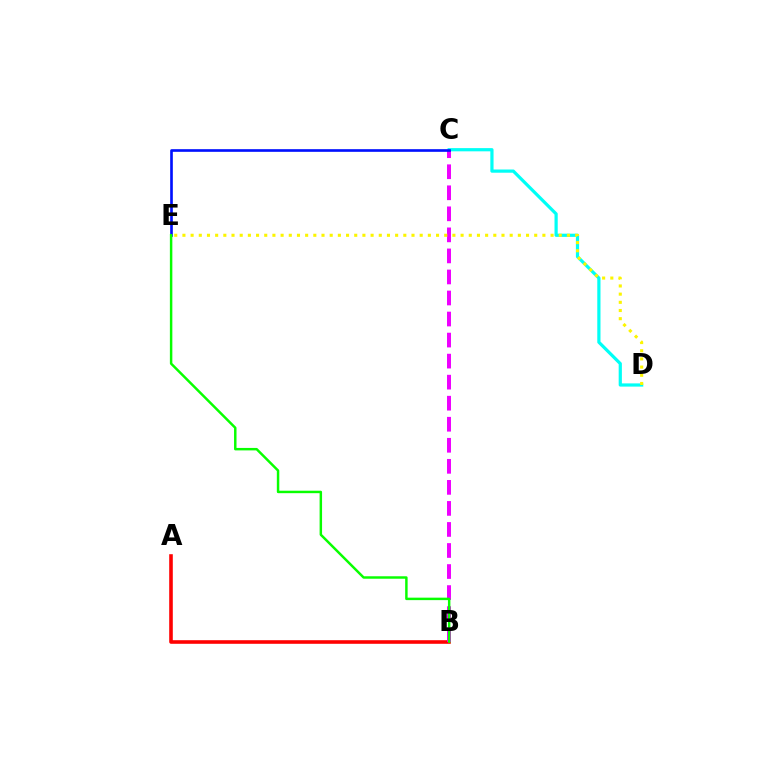{('A', 'B'): [{'color': '#ff0000', 'line_style': 'solid', 'thickness': 2.59}], ('C', 'D'): [{'color': '#00fff6', 'line_style': 'solid', 'thickness': 2.31}], ('B', 'C'): [{'color': '#ee00ff', 'line_style': 'dashed', 'thickness': 2.86}], ('D', 'E'): [{'color': '#fcf500', 'line_style': 'dotted', 'thickness': 2.22}], ('C', 'E'): [{'color': '#0010ff', 'line_style': 'solid', 'thickness': 1.91}], ('B', 'E'): [{'color': '#08ff00', 'line_style': 'solid', 'thickness': 1.78}]}